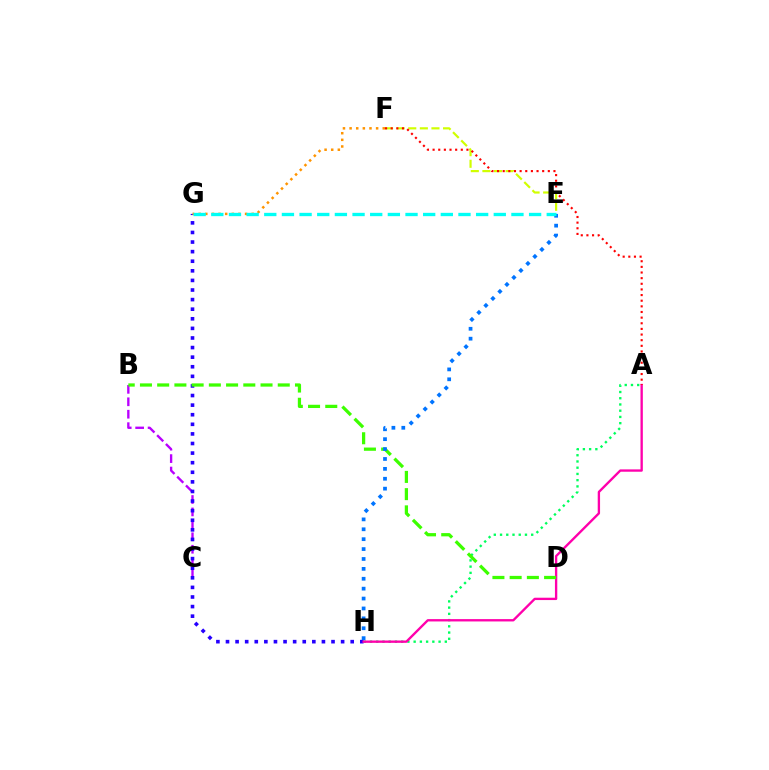{('B', 'C'): [{'color': '#b900ff', 'line_style': 'dashed', 'thickness': 1.69}], ('A', 'H'): [{'color': '#00ff5c', 'line_style': 'dotted', 'thickness': 1.69}, {'color': '#ff00ac', 'line_style': 'solid', 'thickness': 1.69}], ('G', 'H'): [{'color': '#2500ff', 'line_style': 'dotted', 'thickness': 2.61}], ('E', 'F'): [{'color': '#d1ff00', 'line_style': 'dashed', 'thickness': 1.58}], ('B', 'D'): [{'color': '#3dff00', 'line_style': 'dashed', 'thickness': 2.34}], ('F', 'G'): [{'color': '#ff9400', 'line_style': 'dotted', 'thickness': 1.8}], ('A', 'F'): [{'color': '#ff0000', 'line_style': 'dotted', 'thickness': 1.53}], ('E', 'H'): [{'color': '#0074ff', 'line_style': 'dotted', 'thickness': 2.69}], ('E', 'G'): [{'color': '#00fff6', 'line_style': 'dashed', 'thickness': 2.4}]}